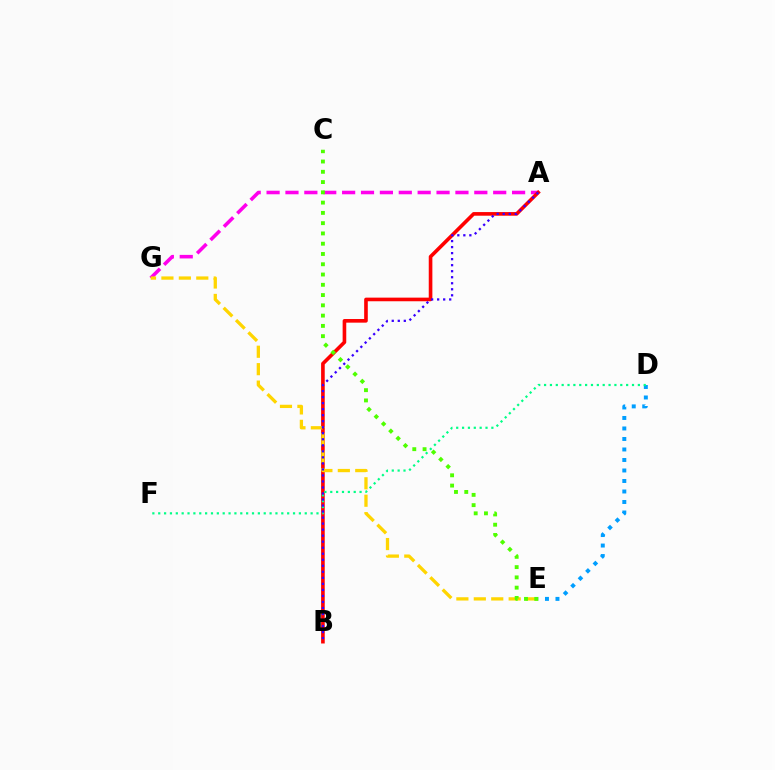{('D', 'E'): [{'color': '#009eff', 'line_style': 'dotted', 'thickness': 2.85}], ('A', 'G'): [{'color': '#ff00ed', 'line_style': 'dashed', 'thickness': 2.57}], ('A', 'B'): [{'color': '#ff0000', 'line_style': 'solid', 'thickness': 2.61}, {'color': '#3700ff', 'line_style': 'dotted', 'thickness': 1.64}], ('D', 'F'): [{'color': '#00ff86', 'line_style': 'dotted', 'thickness': 1.59}], ('E', 'G'): [{'color': '#ffd500', 'line_style': 'dashed', 'thickness': 2.37}], ('C', 'E'): [{'color': '#4fff00', 'line_style': 'dotted', 'thickness': 2.79}]}